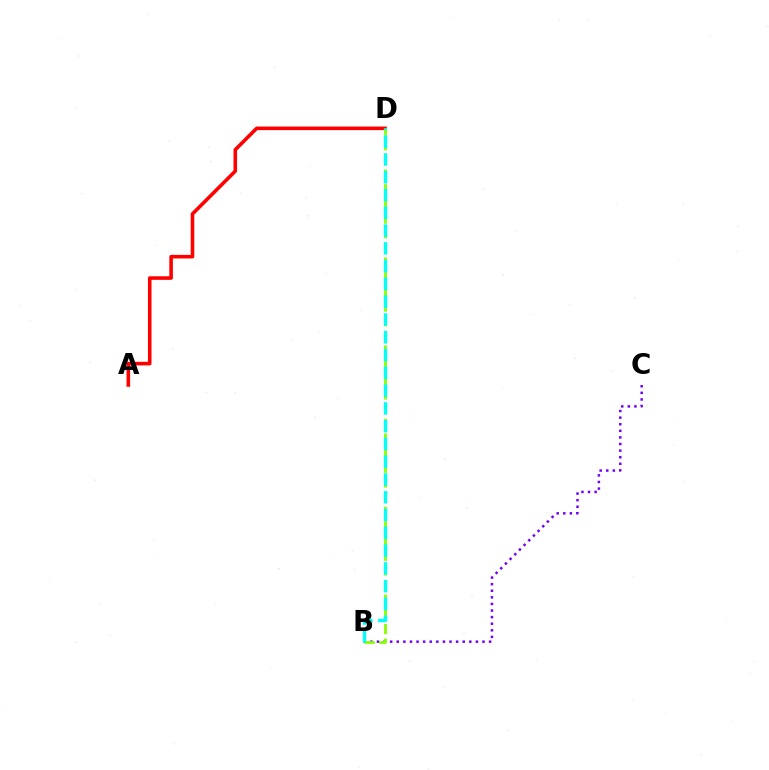{('B', 'C'): [{'color': '#7200ff', 'line_style': 'dotted', 'thickness': 1.79}], ('A', 'D'): [{'color': '#ff0000', 'line_style': 'solid', 'thickness': 2.58}], ('B', 'D'): [{'color': '#84ff00', 'line_style': 'dashed', 'thickness': 1.99}, {'color': '#00fff6', 'line_style': 'dashed', 'thickness': 2.42}]}